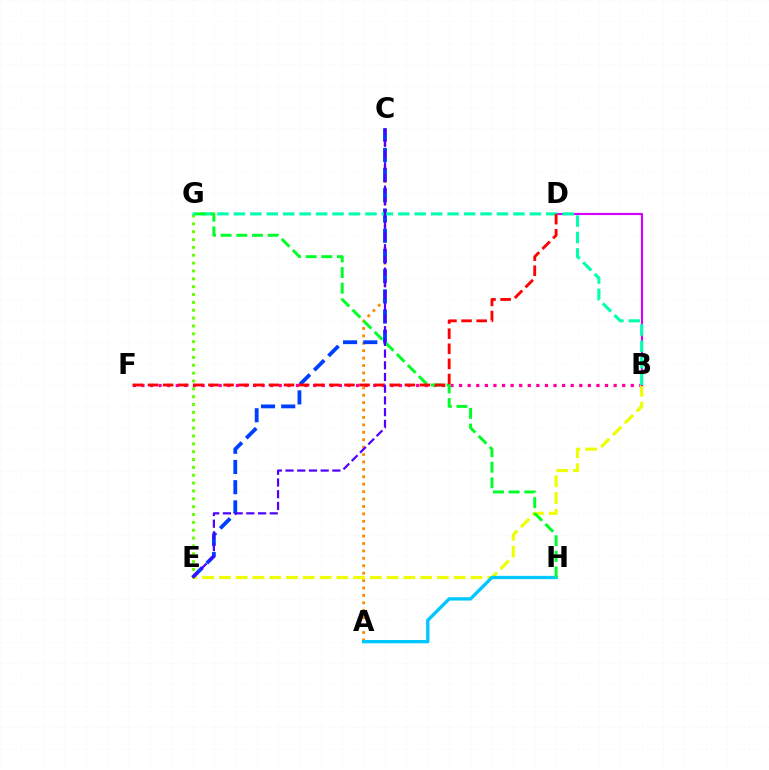{('B', 'F'): [{'color': '#ff00a0', 'line_style': 'dotted', 'thickness': 2.33}], ('E', 'G'): [{'color': '#66ff00', 'line_style': 'dotted', 'thickness': 2.13}], ('A', 'C'): [{'color': '#ff8800', 'line_style': 'dotted', 'thickness': 2.01}], ('B', 'E'): [{'color': '#eeff00', 'line_style': 'dashed', 'thickness': 2.28}], ('C', 'E'): [{'color': '#003fff', 'line_style': 'dashed', 'thickness': 2.74}, {'color': '#4f00ff', 'line_style': 'dashed', 'thickness': 1.59}], ('B', 'D'): [{'color': '#d600ff', 'line_style': 'solid', 'thickness': 1.54}], ('A', 'H'): [{'color': '#00c7ff', 'line_style': 'solid', 'thickness': 2.39}], ('B', 'G'): [{'color': '#00ffaf', 'line_style': 'dashed', 'thickness': 2.23}], ('G', 'H'): [{'color': '#00ff27', 'line_style': 'dashed', 'thickness': 2.13}], ('D', 'F'): [{'color': '#ff0000', 'line_style': 'dashed', 'thickness': 2.05}]}